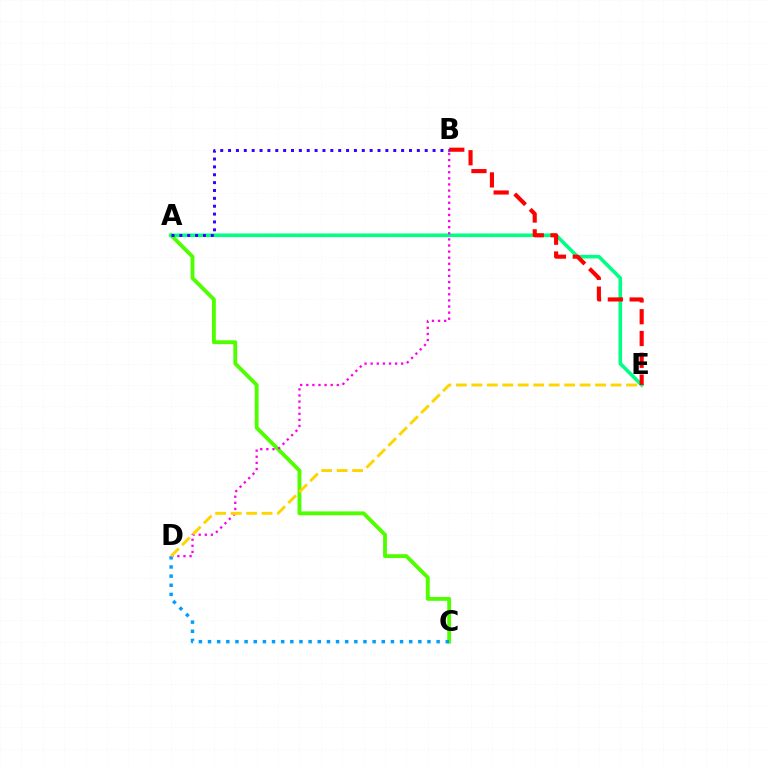{('A', 'C'): [{'color': '#4fff00', 'line_style': 'solid', 'thickness': 2.78}], ('A', 'E'): [{'color': '#00ff86', 'line_style': 'solid', 'thickness': 2.59}], ('B', 'E'): [{'color': '#ff0000', 'line_style': 'dashed', 'thickness': 2.96}], ('A', 'B'): [{'color': '#3700ff', 'line_style': 'dotted', 'thickness': 2.14}], ('B', 'D'): [{'color': '#ff00ed', 'line_style': 'dotted', 'thickness': 1.66}], ('C', 'D'): [{'color': '#009eff', 'line_style': 'dotted', 'thickness': 2.48}], ('D', 'E'): [{'color': '#ffd500', 'line_style': 'dashed', 'thickness': 2.1}]}